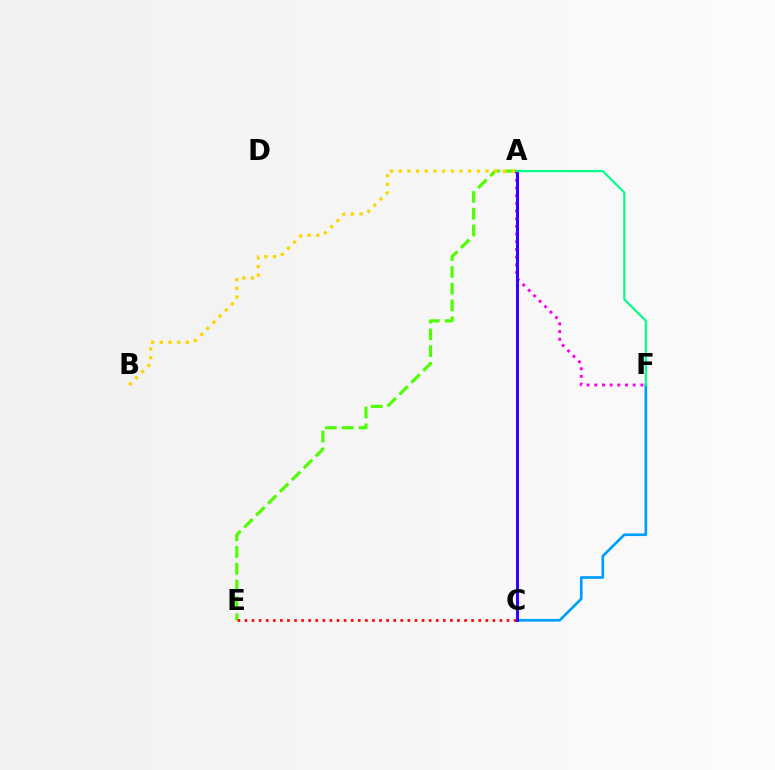{('C', 'F'): [{'color': '#009eff', 'line_style': 'solid', 'thickness': 1.92}], ('A', 'E'): [{'color': '#4fff00', 'line_style': 'dashed', 'thickness': 2.28}], ('C', 'E'): [{'color': '#ff0000', 'line_style': 'dotted', 'thickness': 1.92}], ('A', 'F'): [{'color': '#ff00ed', 'line_style': 'dotted', 'thickness': 2.09}, {'color': '#00ff86', 'line_style': 'solid', 'thickness': 1.56}], ('A', 'B'): [{'color': '#ffd500', 'line_style': 'dotted', 'thickness': 2.36}], ('A', 'C'): [{'color': '#3700ff', 'line_style': 'solid', 'thickness': 2.17}]}